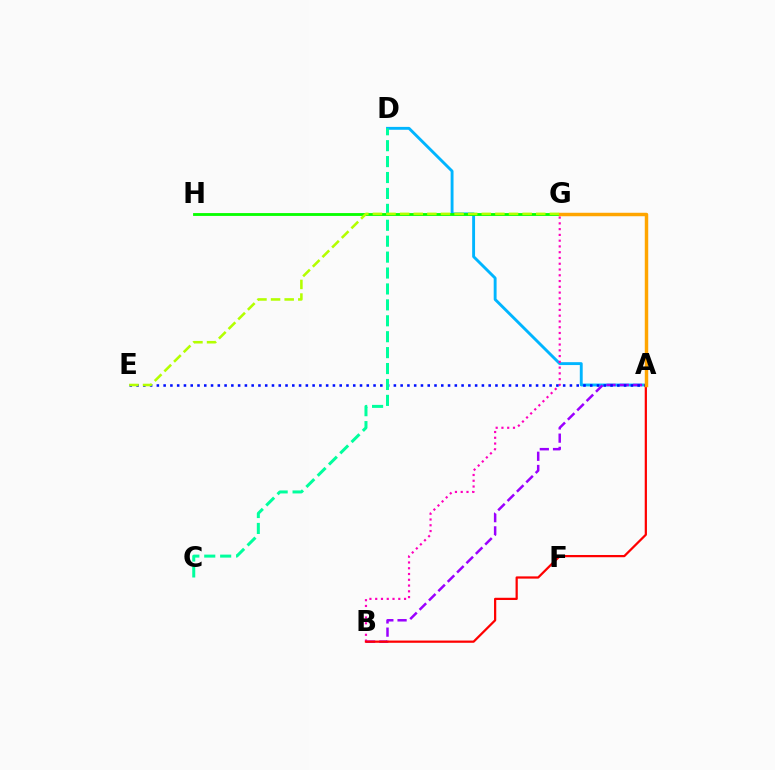{('A', 'D'): [{'color': '#00b5ff', 'line_style': 'solid', 'thickness': 2.08}], ('A', 'B'): [{'color': '#9b00ff', 'line_style': 'dashed', 'thickness': 1.8}, {'color': '#ff0000', 'line_style': 'solid', 'thickness': 1.61}], ('B', 'G'): [{'color': '#ff00bd', 'line_style': 'dotted', 'thickness': 1.57}], ('A', 'E'): [{'color': '#0010ff', 'line_style': 'dotted', 'thickness': 1.84}], ('G', 'H'): [{'color': '#08ff00', 'line_style': 'solid', 'thickness': 2.04}], ('C', 'D'): [{'color': '#00ff9d', 'line_style': 'dashed', 'thickness': 2.16}], ('A', 'G'): [{'color': '#ffa500', 'line_style': 'solid', 'thickness': 2.49}], ('E', 'G'): [{'color': '#b3ff00', 'line_style': 'dashed', 'thickness': 1.85}]}